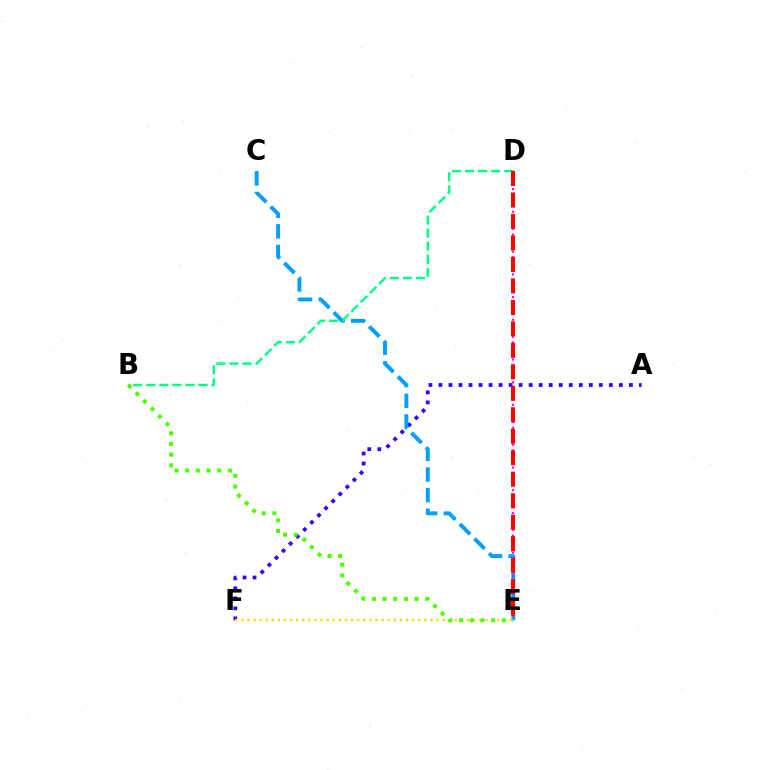{('A', 'F'): [{'color': '#3700ff', 'line_style': 'dotted', 'thickness': 2.72}], ('C', 'E'): [{'color': '#009eff', 'line_style': 'dashed', 'thickness': 2.8}], ('E', 'F'): [{'color': '#ffd500', 'line_style': 'dotted', 'thickness': 1.66}], ('D', 'E'): [{'color': '#ff00ed', 'line_style': 'dotted', 'thickness': 1.54}, {'color': '#ff0000', 'line_style': 'dashed', 'thickness': 2.92}], ('B', 'D'): [{'color': '#00ff86', 'line_style': 'dashed', 'thickness': 1.77}], ('B', 'E'): [{'color': '#4fff00', 'line_style': 'dotted', 'thickness': 2.9}]}